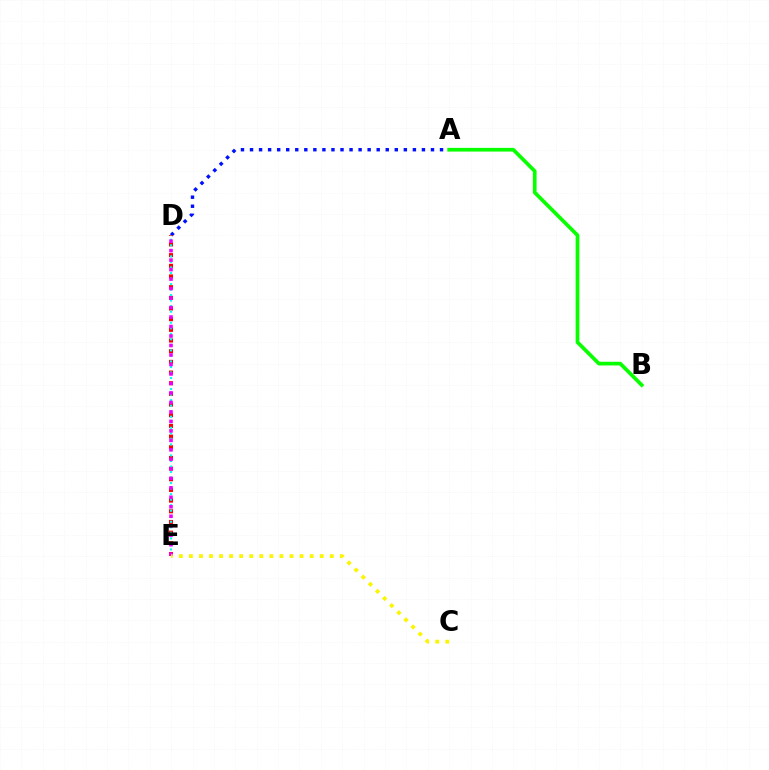{('A', 'D'): [{'color': '#0010ff', 'line_style': 'dotted', 'thickness': 2.46}], ('D', 'E'): [{'color': '#ff0000', 'line_style': 'dotted', 'thickness': 2.9}, {'color': '#00fff6', 'line_style': 'dotted', 'thickness': 1.5}, {'color': '#ee00ff', 'line_style': 'dotted', 'thickness': 2.58}], ('C', 'E'): [{'color': '#fcf500', 'line_style': 'dotted', 'thickness': 2.73}], ('A', 'B'): [{'color': '#08ff00', 'line_style': 'solid', 'thickness': 2.66}]}